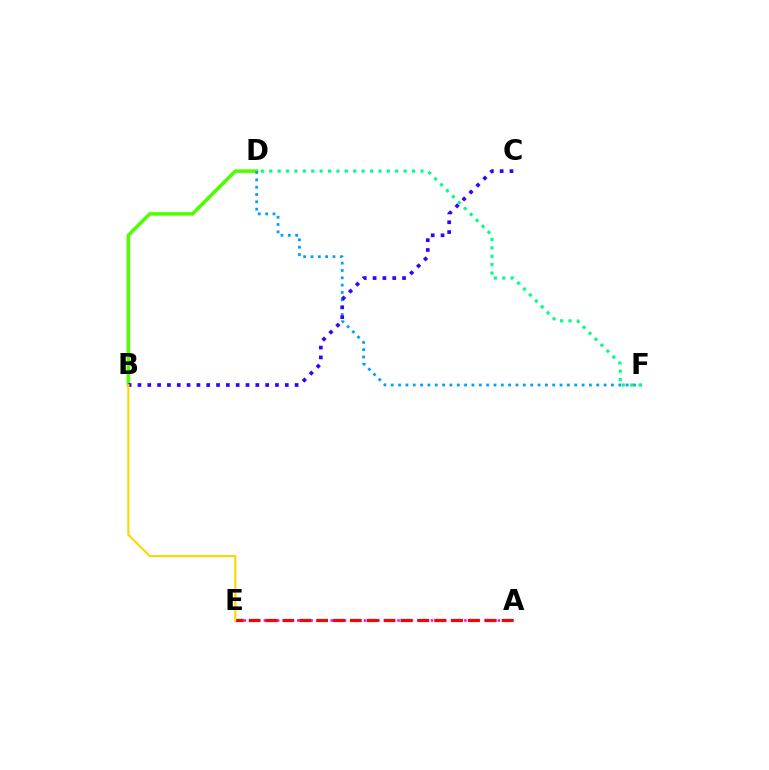{('B', 'D'): [{'color': '#4fff00', 'line_style': 'solid', 'thickness': 2.55}], ('D', 'F'): [{'color': '#009eff', 'line_style': 'dotted', 'thickness': 1.99}, {'color': '#00ff86', 'line_style': 'dotted', 'thickness': 2.28}], ('A', 'E'): [{'color': '#ff00ed', 'line_style': 'dotted', 'thickness': 1.82}, {'color': '#ff0000', 'line_style': 'dashed', 'thickness': 2.29}], ('B', 'C'): [{'color': '#3700ff', 'line_style': 'dotted', 'thickness': 2.67}], ('B', 'E'): [{'color': '#ffd500', 'line_style': 'solid', 'thickness': 1.51}]}